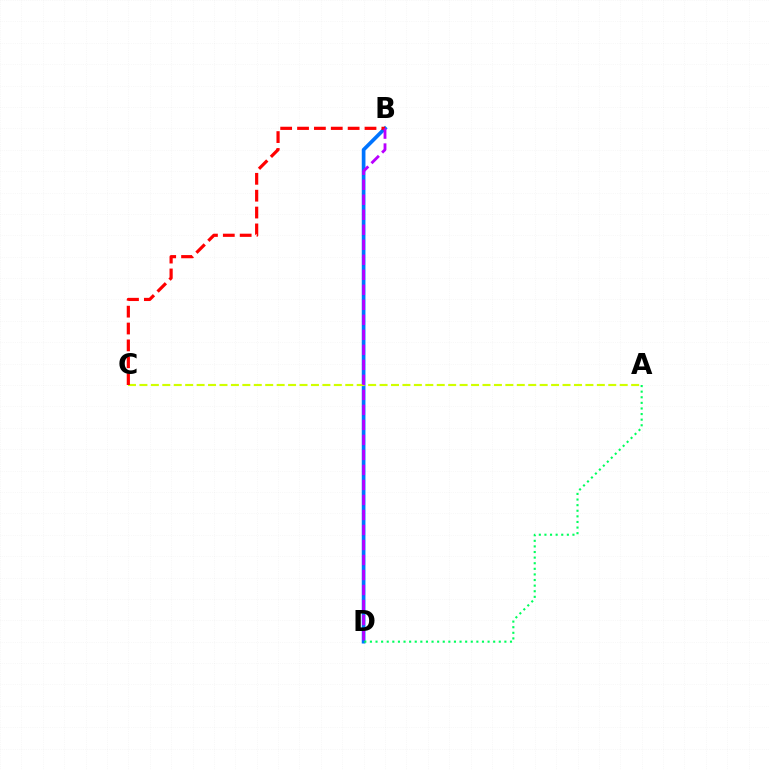{('B', 'D'): [{'color': '#0074ff', 'line_style': 'solid', 'thickness': 2.65}, {'color': '#b900ff', 'line_style': 'dashed', 'thickness': 2.04}], ('A', 'D'): [{'color': '#00ff5c', 'line_style': 'dotted', 'thickness': 1.52}], ('A', 'C'): [{'color': '#d1ff00', 'line_style': 'dashed', 'thickness': 1.55}], ('B', 'C'): [{'color': '#ff0000', 'line_style': 'dashed', 'thickness': 2.29}]}